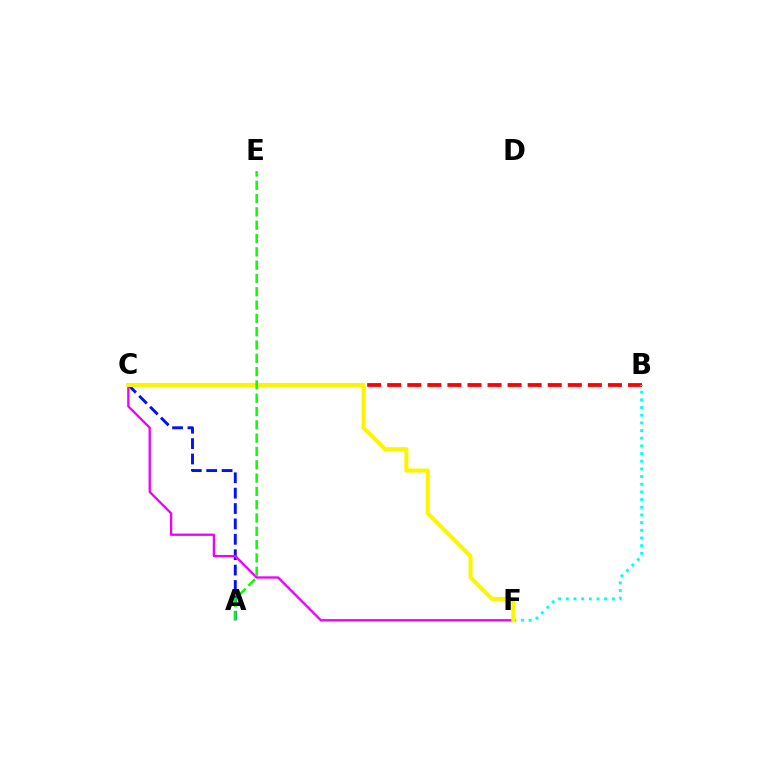{('A', 'C'): [{'color': '#0010ff', 'line_style': 'dashed', 'thickness': 2.09}], ('B', 'C'): [{'color': '#ff0000', 'line_style': 'dashed', 'thickness': 2.73}], ('C', 'F'): [{'color': '#ee00ff', 'line_style': 'solid', 'thickness': 1.67}, {'color': '#fcf500', 'line_style': 'solid', 'thickness': 2.93}], ('B', 'F'): [{'color': '#00fff6', 'line_style': 'dotted', 'thickness': 2.08}], ('A', 'E'): [{'color': '#08ff00', 'line_style': 'dashed', 'thickness': 1.81}]}